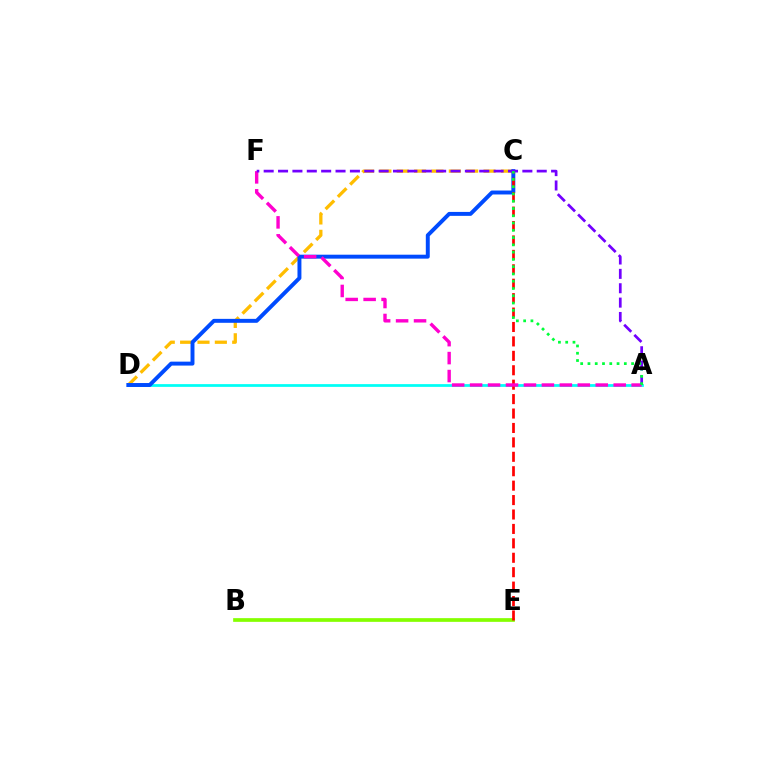{('C', 'D'): [{'color': '#ffbd00', 'line_style': 'dashed', 'thickness': 2.36}, {'color': '#004bff', 'line_style': 'solid', 'thickness': 2.84}], ('A', 'D'): [{'color': '#00fff6', 'line_style': 'solid', 'thickness': 1.98}], ('B', 'E'): [{'color': '#84ff00', 'line_style': 'solid', 'thickness': 2.67}], ('C', 'E'): [{'color': '#ff0000', 'line_style': 'dashed', 'thickness': 1.96}], ('A', 'F'): [{'color': '#ff00cf', 'line_style': 'dashed', 'thickness': 2.44}, {'color': '#7200ff', 'line_style': 'dashed', 'thickness': 1.95}], ('A', 'C'): [{'color': '#00ff39', 'line_style': 'dotted', 'thickness': 1.98}]}